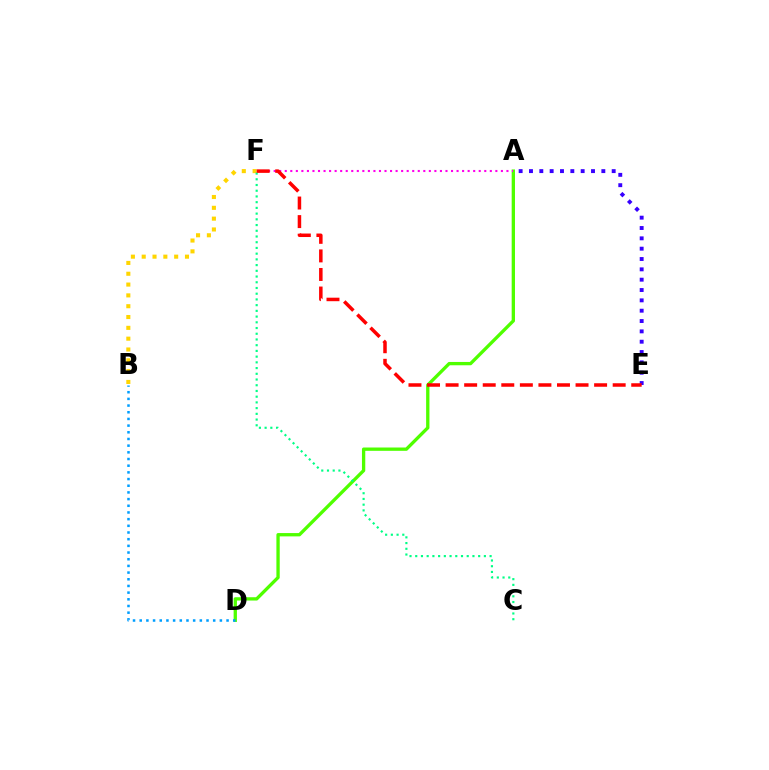{('A', 'D'): [{'color': '#4fff00', 'line_style': 'solid', 'thickness': 2.39}], ('B', 'D'): [{'color': '#009eff', 'line_style': 'dotted', 'thickness': 1.82}], ('B', 'F'): [{'color': '#ffd500', 'line_style': 'dotted', 'thickness': 2.94}], ('A', 'F'): [{'color': '#ff00ed', 'line_style': 'dotted', 'thickness': 1.51}], ('A', 'E'): [{'color': '#3700ff', 'line_style': 'dotted', 'thickness': 2.81}], ('C', 'F'): [{'color': '#00ff86', 'line_style': 'dotted', 'thickness': 1.55}], ('E', 'F'): [{'color': '#ff0000', 'line_style': 'dashed', 'thickness': 2.52}]}